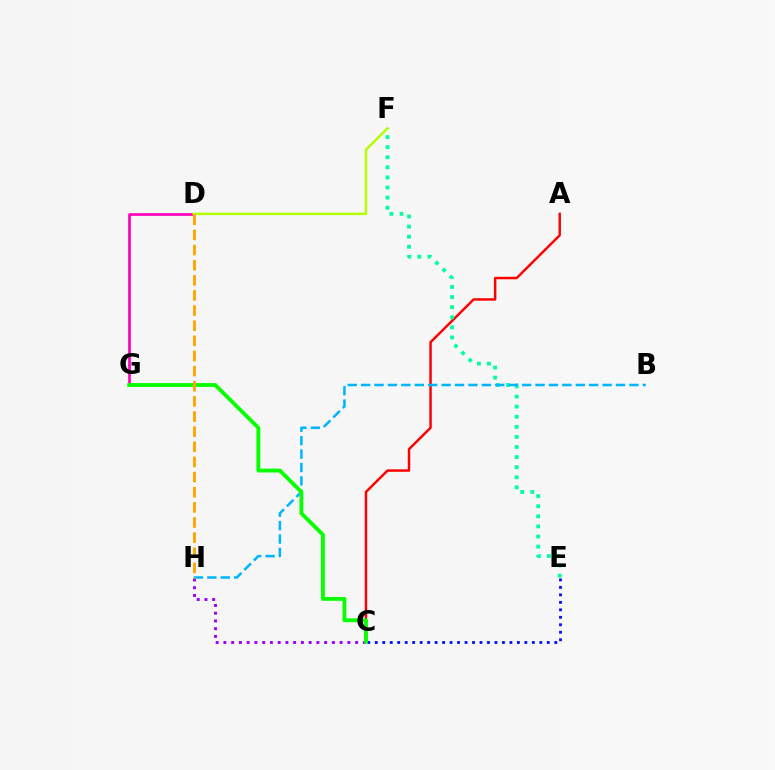{('C', 'E'): [{'color': '#0010ff', 'line_style': 'dotted', 'thickness': 2.03}], ('C', 'H'): [{'color': '#9b00ff', 'line_style': 'dotted', 'thickness': 2.1}], ('A', 'C'): [{'color': '#ff0000', 'line_style': 'solid', 'thickness': 1.77}], ('E', 'F'): [{'color': '#00ff9d', 'line_style': 'dotted', 'thickness': 2.74}], ('D', 'G'): [{'color': '#ff00bd', 'line_style': 'solid', 'thickness': 1.93}], ('D', 'F'): [{'color': '#b3ff00', 'line_style': 'solid', 'thickness': 1.75}], ('B', 'H'): [{'color': '#00b5ff', 'line_style': 'dashed', 'thickness': 1.82}], ('C', 'G'): [{'color': '#08ff00', 'line_style': 'solid', 'thickness': 2.77}], ('D', 'H'): [{'color': '#ffa500', 'line_style': 'dashed', 'thickness': 2.06}]}